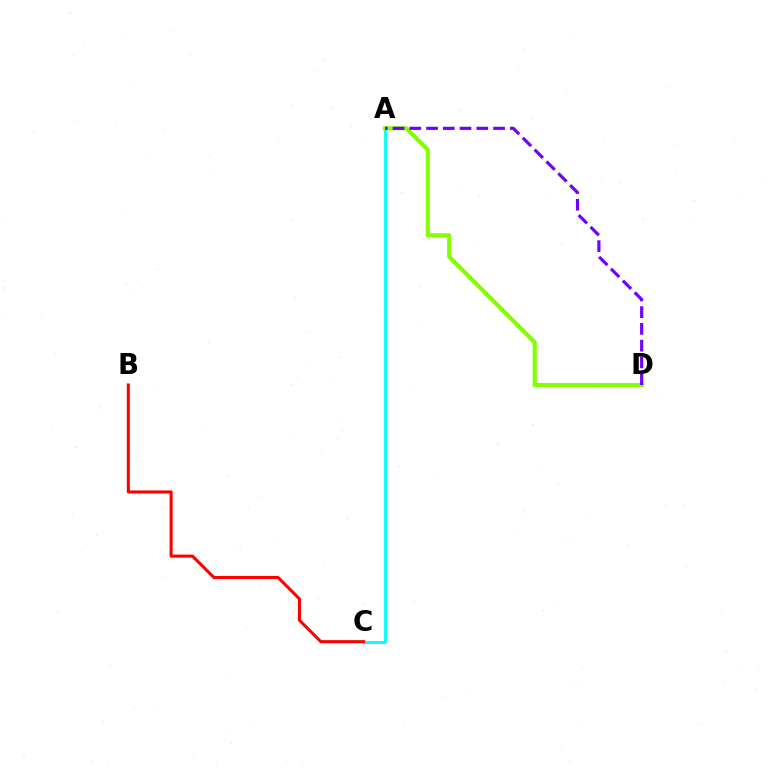{('A', 'C'): [{'color': '#00fff6', 'line_style': 'solid', 'thickness': 2.03}], ('A', 'D'): [{'color': '#84ff00', 'line_style': 'solid', 'thickness': 2.98}, {'color': '#7200ff', 'line_style': 'dashed', 'thickness': 2.28}], ('B', 'C'): [{'color': '#ff0000', 'line_style': 'solid', 'thickness': 2.2}]}